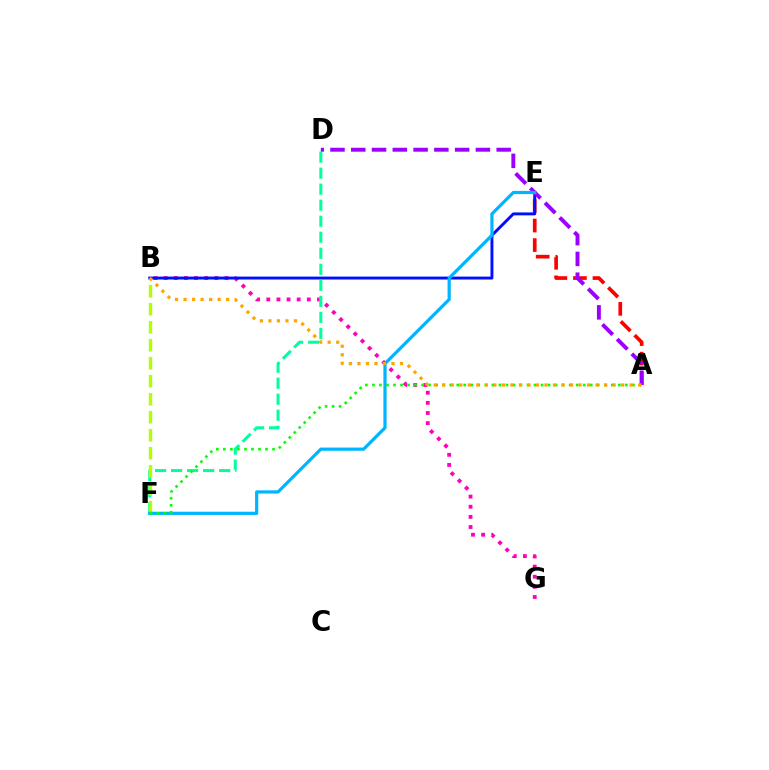{('B', 'G'): [{'color': '#ff00bd', 'line_style': 'dotted', 'thickness': 2.75}], ('A', 'E'): [{'color': '#ff0000', 'line_style': 'dashed', 'thickness': 2.65}], ('B', 'E'): [{'color': '#0010ff', 'line_style': 'solid', 'thickness': 2.11}], ('D', 'F'): [{'color': '#00ff9d', 'line_style': 'dashed', 'thickness': 2.18}], ('B', 'F'): [{'color': '#b3ff00', 'line_style': 'dashed', 'thickness': 2.45}], ('A', 'D'): [{'color': '#9b00ff', 'line_style': 'dashed', 'thickness': 2.82}], ('E', 'F'): [{'color': '#00b5ff', 'line_style': 'solid', 'thickness': 2.31}], ('A', 'F'): [{'color': '#08ff00', 'line_style': 'dotted', 'thickness': 1.91}], ('A', 'B'): [{'color': '#ffa500', 'line_style': 'dotted', 'thickness': 2.31}]}